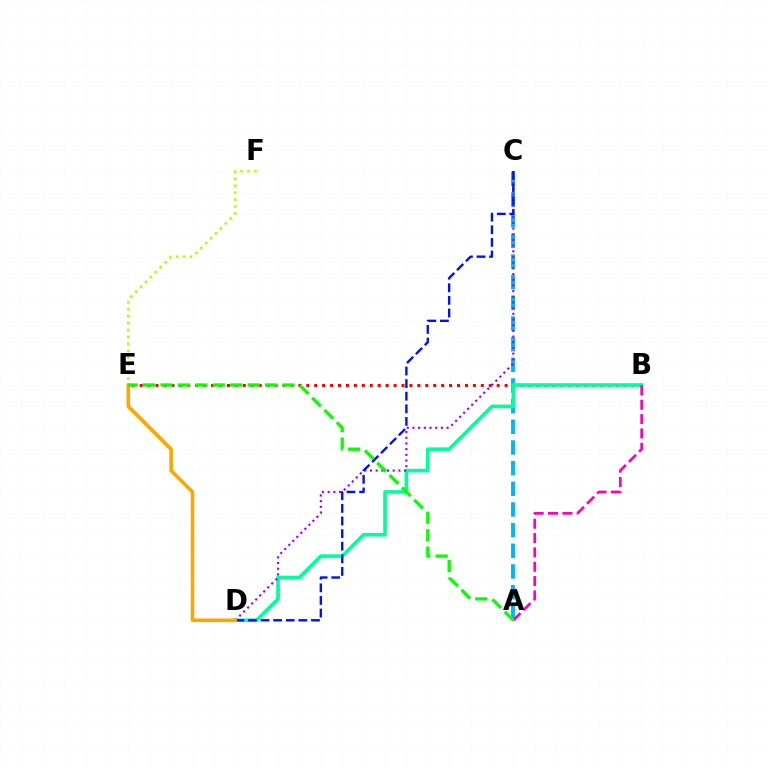{('B', 'E'): [{'color': '#ff0000', 'line_style': 'dotted', 'thickness': 2.16}], ('A', 'C'): [{'color': '#00b5ff', 'line_style': 'dashed', 'thickness': 2.81}], ('B', 'D'): [{'color': '#00ff9d', 'line_style': 'solid', 'thickness': 2.62}], ('C', 'D'): [{'color': '#9b00ff', 'line_style': 'dotted', 'thickness': 1.54}, {'color': '#0010ff', 'line_style': 'dashed', 'thickness': 1.71}], ('E', 'F'): [{'color': '#b3ff00', 'line_style': 'dotted', 'thickness': 1.88}], ('A', 'B'): [{'color': '#ff00bd', 'line_style': 'dashed', 'thickness': 1.95}], ('D', 'E'): [{'color': '#ffa500', 'line_style': 'solid', 'thickness': 2.58}], ('A', 'E'): [{'color': '#08ff00', 'line_style': 'dashed', 'thickness': 2.37}]}